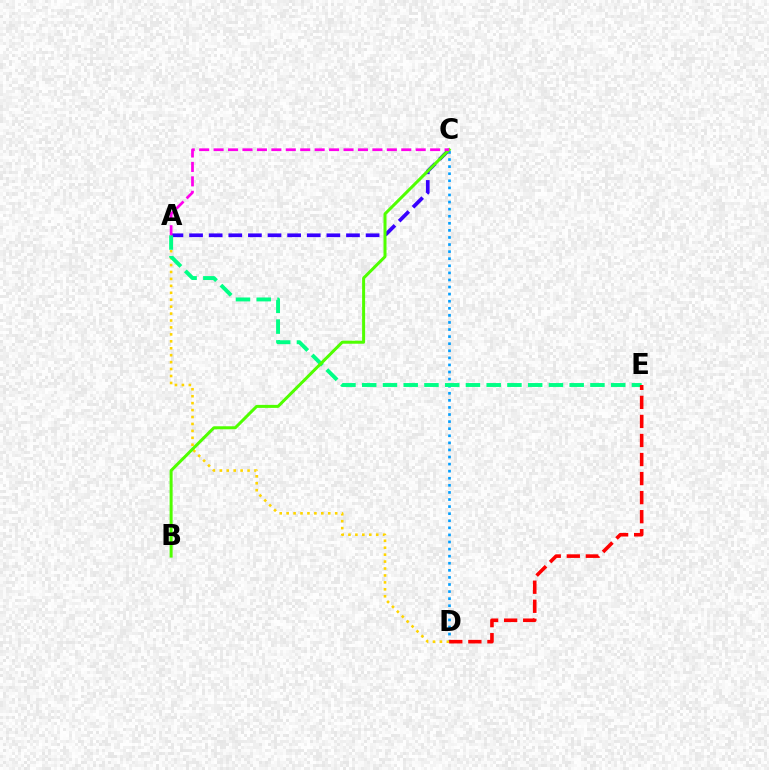{('A', 'C'): [{'color': '#3700ff', 'line_style': 'dashed', 'thickness': 2.66}, {'color': '#ff00ed', 'line_style': 'dashed', 'thickness': 1.96}], ('C', 'D'): [{'color': '#009eff', 'line_style': 'dotted', 'thickness': 1.92}], ('A', 'D'): [{'color': '#ffd500', 'line_style': 'dotted', 'thickness': 1.88}], ('A', 'E'): [{'color': '#00ff86', 'line_style': 'dashed', 'thickness': 2.82}], ('B', 'C'): [{'color': '#4fff00', 'line_style': 'solid', 'thickness': 2.16}], ('D', 'E'): [{'color': '#ff0000', 'line_style': 'dashed', 'thickness': 2.59}]}